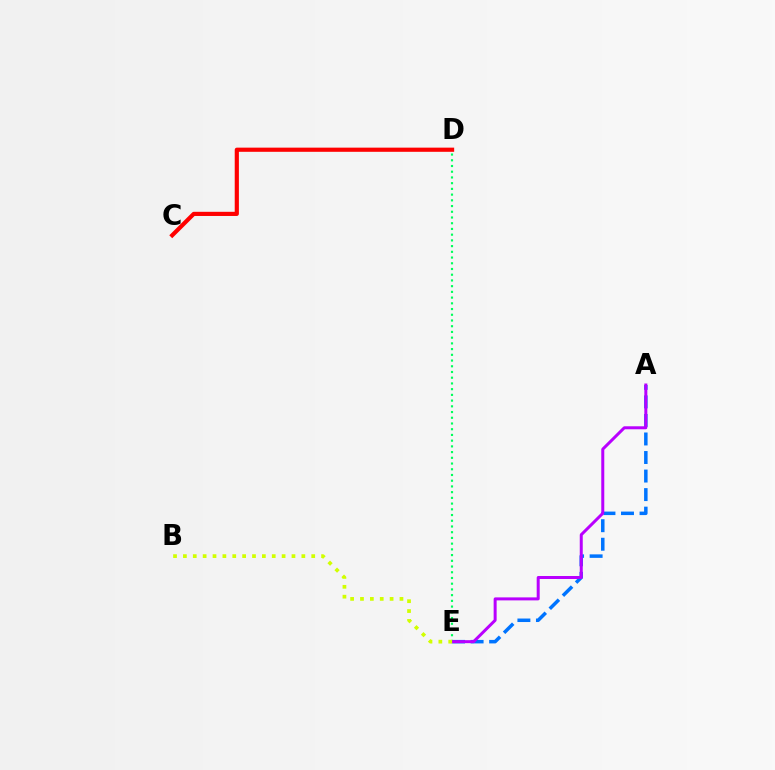{('D', 'E'): [{'color': '#00ff5c', 'line_style': 'dotted', 'thickness': 1.55}], ('C', 'D'): [{'color': '#ff0000', 'line_style': 'solid', 'thickness': 3.0}], ('A', 'E'): [{'color': '#0074ff', 'line_style': 'dashed', 'thickness': 2.52}, {'color': '#b900ff', 'line_style': 'solid', 'thickness': 2.16}], ('B', 'E'): [{'color': '#d1ff00', 'line_style': 'dotted', 'thickness': 2.68}]}